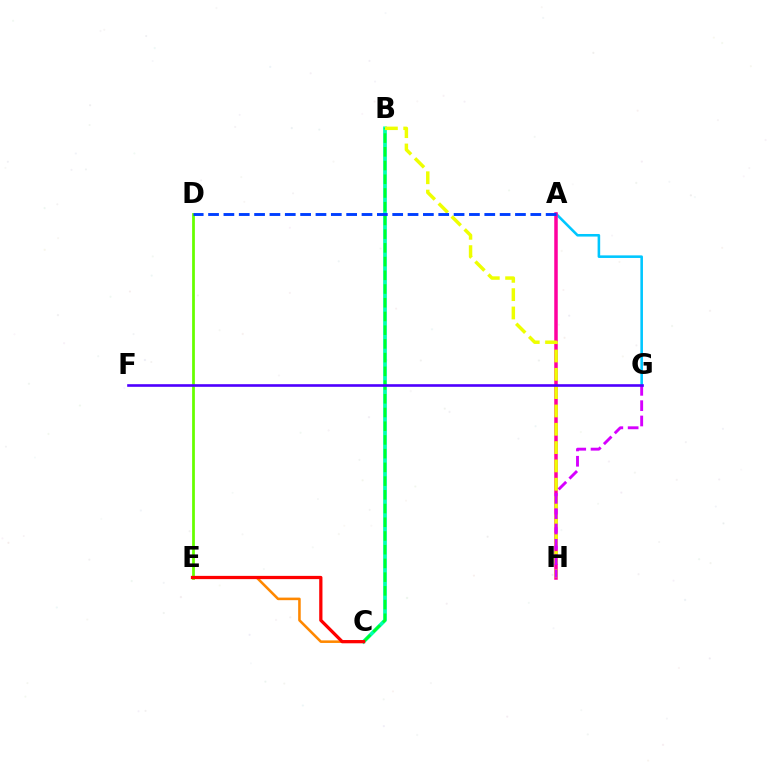{('C', 'E'): [{'color': '#ff8800', 'line_style': 'solid', 'thickness': 1.85}, {'color': '#ff0000', 'line_style': 'solid', 'thickness': 2.34}], ('B', 'C'): [{'color': '#00ffaf', 'line_style': 'solid', 'thickness': 2.68}, {'color': '#00ff27', 'line_style': 'dashed', 'thickness': 1.86}], ('A', 'G'): [{'color': '#00c7ff', 'line_style': 'solid', 'thickness': 1.86}], ('A', 'H'): [{'color': '#ff00a0', 'line_style': 'solid', 'thickness': 2.53}], ('D', 'E'): [{'color': '#66ff00', 'line_style': 'solid', 'thickness': 1.99}], ('B', 'H'): [{'color': '#eeff00', 'line_style': 'dashed', 'thickness': 2.49}], ('A', 'D'): [{'color': '#003fff', 'line_style': 'dashed', 'thickness': 2.08}], ('G', 'H'): [{'color': '#d600ff', 'line_style': 'dashed', 'thickness': 2.08}], ('F', 'G'): [{'color': '#4f00ff', 'line_style': 'solid', 'thickness': 1.89}]}